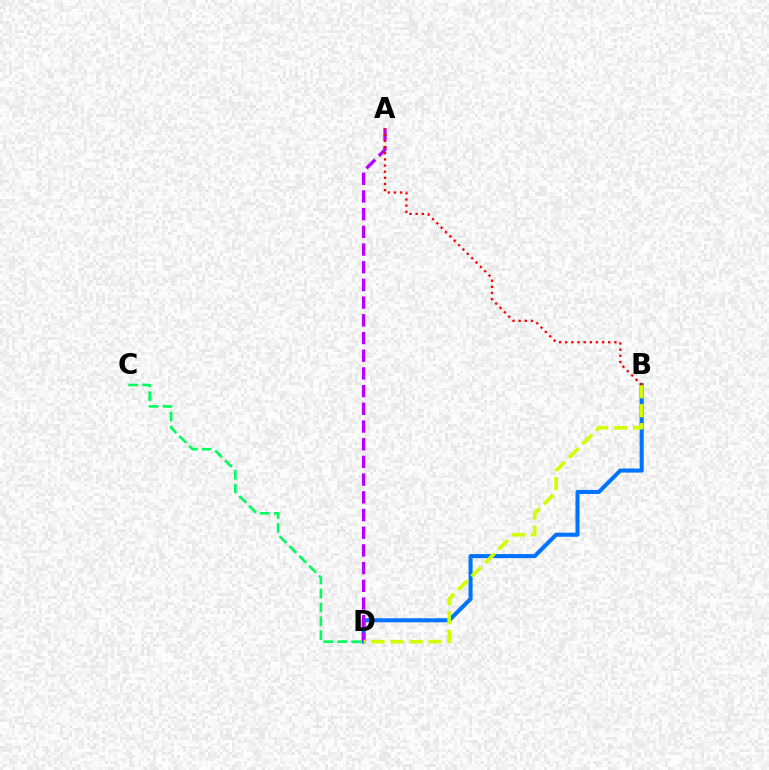{('C', 'D'): [{'color': '#00ff5c', 'line_style': 'dashed', 'thickness': 1.89}], ('B', 'D'): [{'color': '#0074ff', 'line_style': 'solid', 'thickness': 2.92}, {'color': '#d1ff00', 'line_style': 'dashed', 'thickness': 2.59}], ('A', 'D'): [{'color': '#b900ff', 'line_style': 'dashed', 'thickness': 2.4}], ('A', 'B'): [{'color': '#ff0000', 'line_style': 'dotted', 'thickness': 1.67}]}